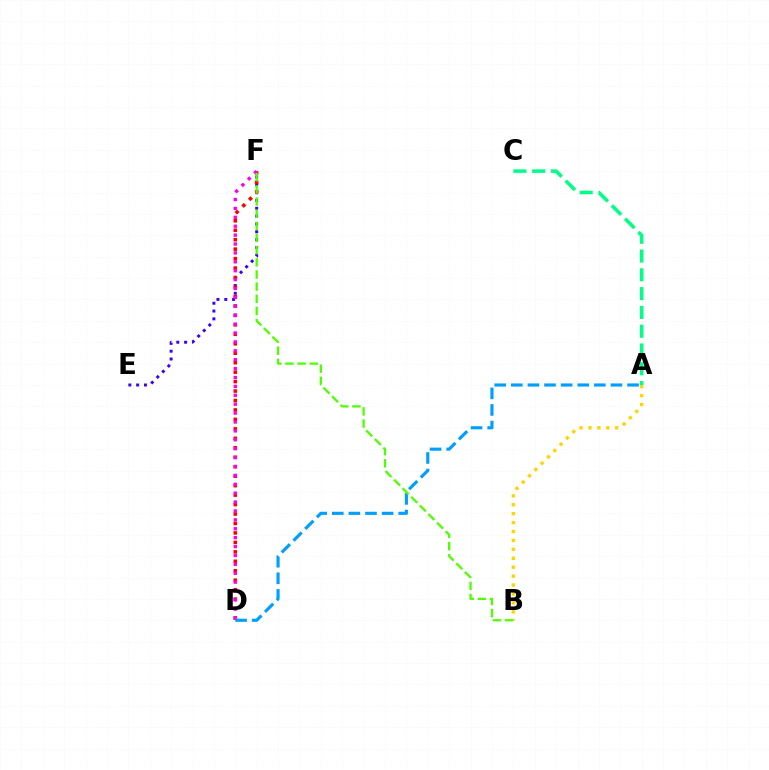{('A', 'B'): [{'color': '#ffd500', 'line_style': 'dotted', 'thickness': 2.42}], ('E', 'F'): [{'color': '#3700ff', 'line_style': 'dotted', 'thickness': 2.13}], ('D', 'F'): [{'color': '#ff0000', 'line_style': 'dotted', 'thickness': 2.57}, {'color': '#ff00ed', 'line_style': 'dotted', 'thickness': 2.42}], ('A', 'D'): [{'color': '#009eff', 'line_style': 'dashed', 'thickness': 2.26}], ('B', 'F'): [{'color': '#4fff00', 'line_style': 'dashed', 'thickness': 1.65}], ('A', 'C'): [{'color': '#00ff86', 'line_style': 'dashed', 'thickness': 2.55}]}